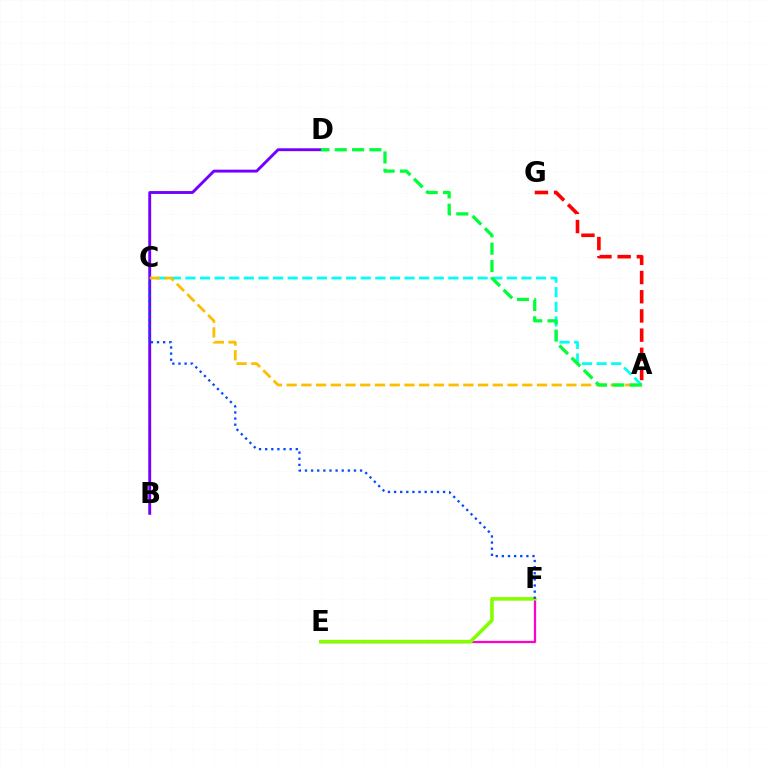{('A', 'C'): [{'color': '#00fff6', 'line_style': 'dashed', 'thickness': 1.98}, {'color': '#ffbd00', 'line_style': 'dashed', 'thickness': 2.0}], ('E', 'F'): [{'color': '#ff00cf', 'line_style': 'solid', 'thickness': 1.62}, {'color': '#84ff00', 'line_style': 'solid', 'thickness': 2.59}], ('B', 'D'): [{'color': '#7200ff', 'line_style': 'solid', 'thickness': 2.08}], ('A', 'G'): [{'color': '#ff0000', 'line_style': 'dashed', 'thickness': 2.61}], ('A', 'D'): [{'color': '#00ff39', 'line_style': 'dashed', 'thickness': 2.35}], ('C', 'F'): [{'color': '#004bff', 'line_style': 'dotted', 'thickness': 1.66}]}